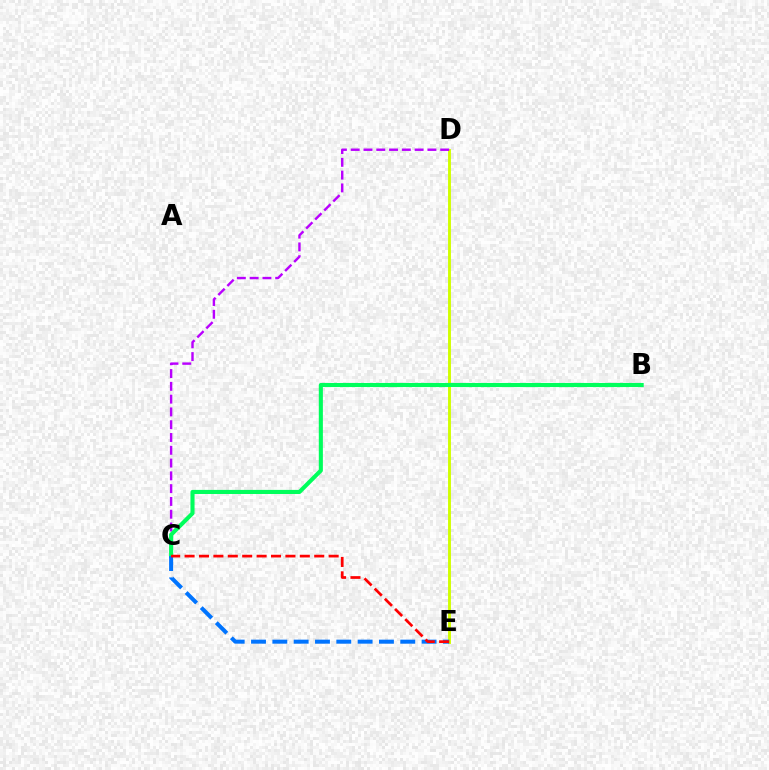{('D', 'E'): [{'color': '#d1ff00', 'line_style': 'solid', 'thickness': 2.09}], ('C', 'D'): [{'color': '#b900ff', 'line_style': 'dashed', 'thickness': 1.74}], ('B', 'C'): [{'color': '#00ff5c', 'line_style': 'solid', 'thickness': 2.95}], ('C', 'E'): [{'color': '#0074ff', 'line_style': 'dashed', 'thickness': 2.9}, {'color': '#ff0000', 'line_style': 'dashed', 'thickness': 1.96}]}